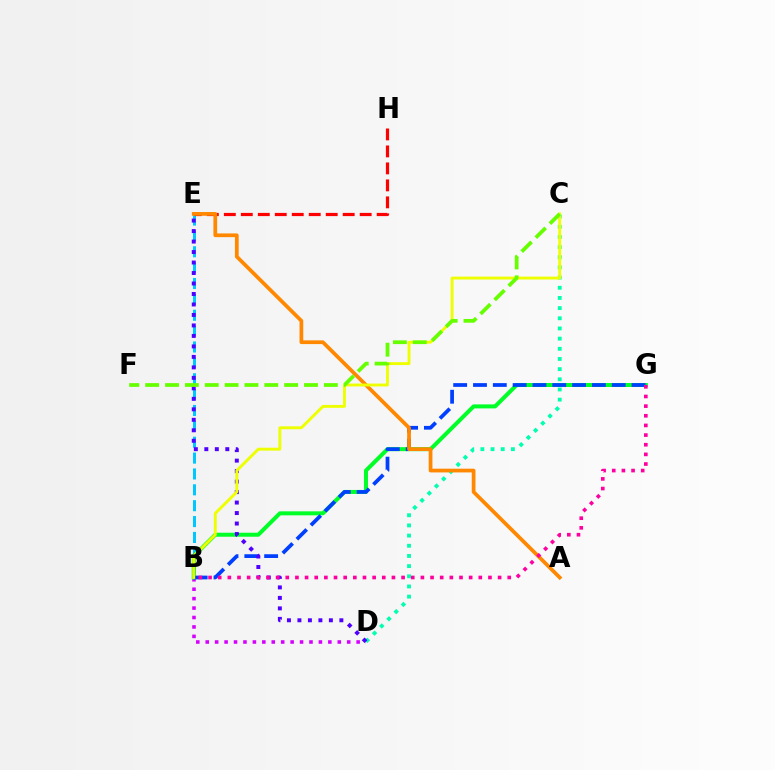{('B', 'E'): [{'color': '#00c7ff', 'line_style': 'dashed', 'thickness': 2.16}], ('B', 'D'): [{'color': '#d600ff', 'line_style': 'dotted', 'thickness': 2.56}], ('B', 'G'): [{'color': '#00ff27', 'line_style': 'solid', 'thickness': 2.89}, {'color': '#003fff', 'line_style': 'dashed', 'thickness': 2.69}, {'color': '#ff00a0', 'line_style': 'dotted', 'thickness': 2.62}], ('E', 'H'): [{'color': '#ff0000', 'line_style': 'dashed', 'thickness': 2.31}], ('C', 'D'): [{'color': '#00ffaf', 'line_style': 'dotted', 'thickness': 2.76}], ('A', 'E'): [{'color': '#ff8800', 'line_style': 'solid', 'thickness': 2.69}], ('D', 'E'): [{'color': '#4f00ff', 'line_style': 'dotted', 'thickness': 2.85}], ('B', 'C'): [{'color': '#eeff00', 'line_style': 'solid', 'thickness': 2.08}], ('C', 'F'): [{'color': '#66ff00', 'line_style': 'dashed', 'thickness': 2.7}]}